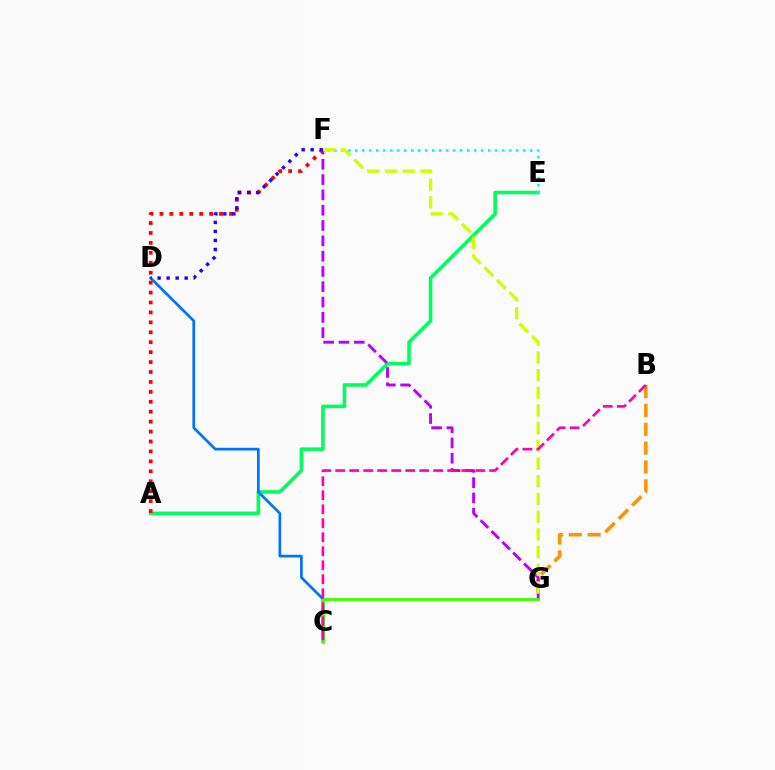{('A', 'E'): [{'color': '#00ff5c', 'line_style': 'solid', 'thickness': 2.57}], ('C', 'D'): [{'color': '#0074ff', 'line_style': 'solid', 'thickness': 1.96}], ('B', 'G'): [{'color': '#ff9400', 'line_style': 'dashed', 'thickness': 2.56}], ('A', 'F'): [{'color': '#ff0000', 'line_style': 'dotted', 'thickness': 2.7}], ('E', 'F'): [{'color': '#00fff6', 'line_style': 'dotted', 'thickness': 1.9}], ('F', 'G'): [{'color': '#b900ff', 'line_style': 'dashed', 'thickness': 2.08}, {'color': '#d1ff00', 'line_style': 'dashed', 'thickness': 2.4}], ('C', 'G'): [{'color': '#3dff00', 'line_style': 'solid', 'thickness': 2.05}], ('B', 'C'): [{'color': '#ff00ac', 'line_style': 'dashed', 'thickness': 1.9}], ('D', 'F'): [{'color': '#2500ff', 'line_style': 'dotted', 'thickness': 2.45}]}